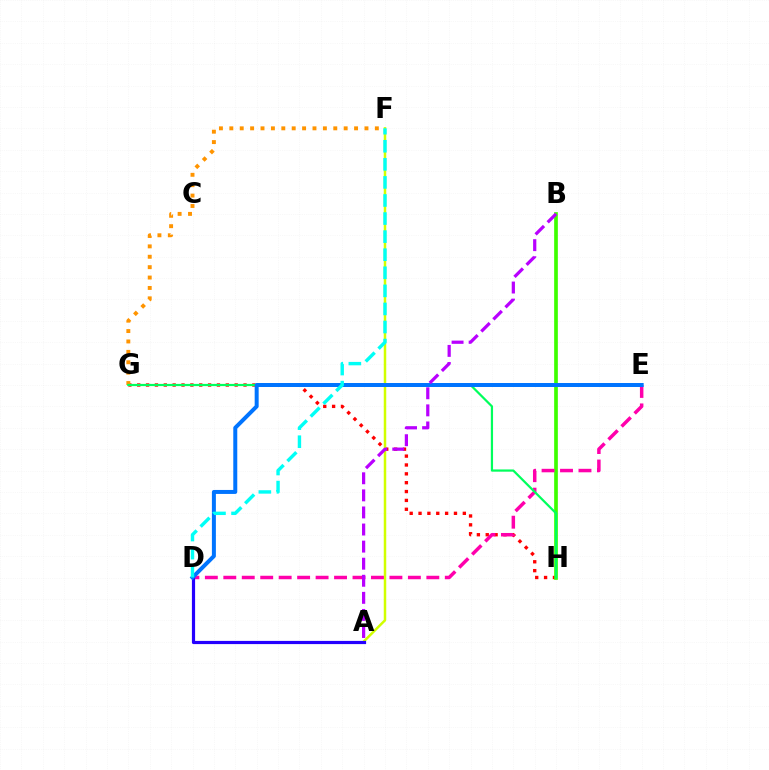{('G', 'H'): [{'color': '#ff0000', 'line_style': 'dotted', 'thickness': 2.41}, {'color': '#00ff5c', 'line_style': 'solid', 'thickness': 1.6}], ('F', 'G'): [{'color': '#ff9400', 'line_style': 'dotted', 'thickness': 2.82}], ('A', 'F'): [{'color': '#d1ff00', 'line_style': 'solid', 'thickness': 1.79}], ('B', 'H'): [{'color': '#3dff00', 'line_style': 'solid', 'thickness': 2.66}], ('D', 'E'): [{'color': '#ff00ac', 'line_style': 'dashed', 'thickness': 2.51}, {'color': '#0074ff', 'line_style': 'solid', 'thickness': 2.87}], ('A', 'D'): [{'color': '#2500ff', 'line_style': 'solid', 'thickness': 2.3}], ('D', 'F'): [{'color': '#00fff6', 'line_style': 'dashed', 'thickness': 2.46}], ('A', 'B'): [{'color': '#b900ff', 'line_style': 'dashed', 'thickness': 2.32}]}